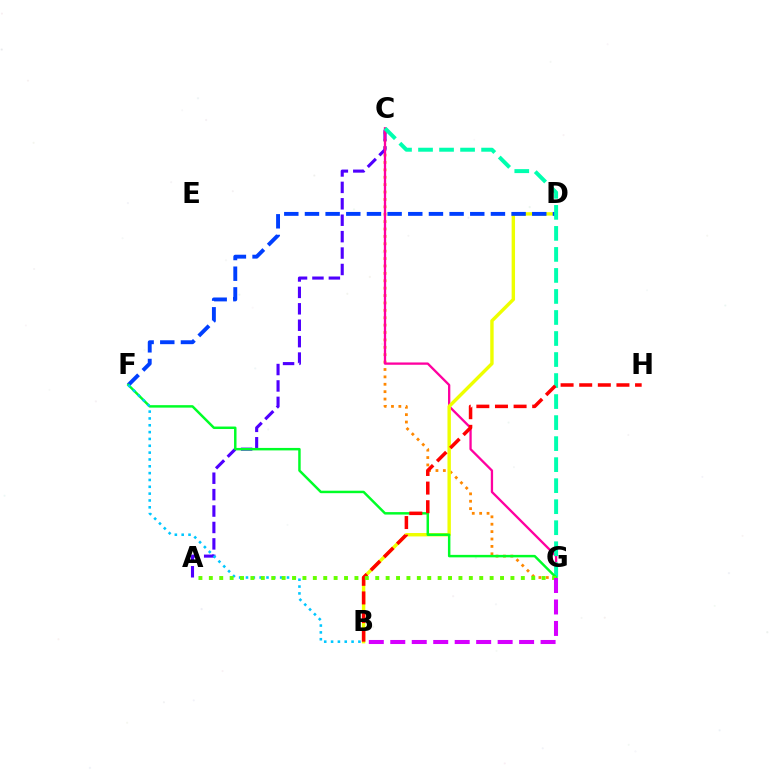{('C', 'G'): [{'color': '#ff8800', 'line_style': 'dotted', 'thickness': 2.01}, {'color': '#ff00a0', 'line_style': 'solid', 'thickness': 1.66}, {'color': '#00ffaf', 'line_style': 'dashed', 'thickness': 2.86}], ('A', 'C'): [{'color': '#4f00ff', 'line_style': 'dashed', 'thickness': 2.23}], ('B', 'D'): [{'color': '#eeff00', 'line_style': 'solid', 'thickness': 2.45}], ('D', 'F'): [{'color': '#003fff', 'line_style': 'dashed', 'thickness': 2.81}], ('F', 'G'): [{'color': '#00ff27', 'line_style': 'solid', 'thickness': 1.78}], ('B', 'H'): [{'color': '#ff0000', 'line_style': 'dashed', 'thickness': 2.53}], ('B', 'F'): [{'color': '#00c7ff', 'line_style': 'dotted', 'thickness': 1.86}], ('A', 'G'): [{'color': '#66ff00', 'line_style': 'dotted', 'thickness': 2.83}], ('B', 'G'): [{'color': '#d600ff', 'line_style': 'dashed', 'thickness': 2.92}]}